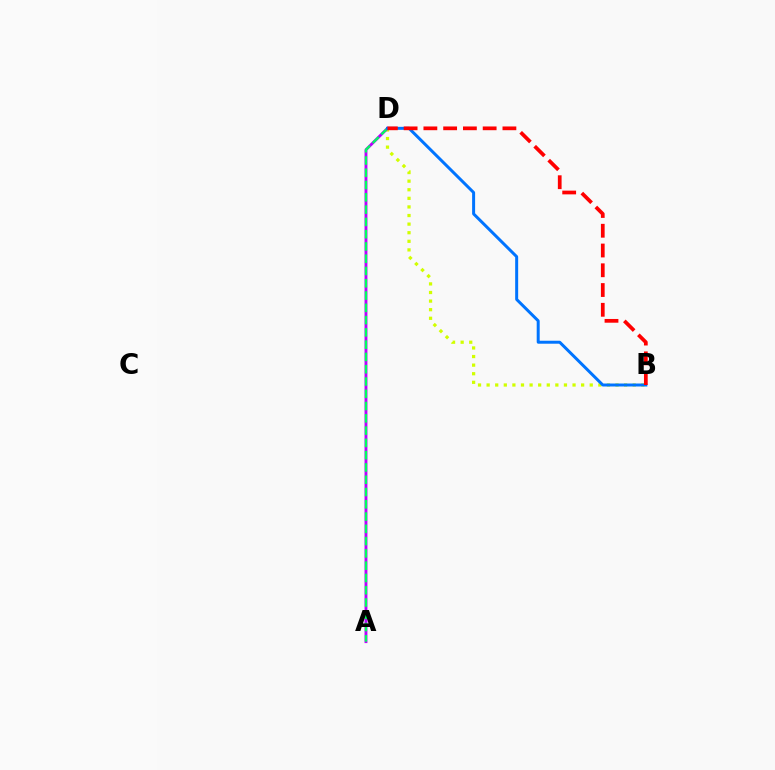{('B', 'D'): [{'color': '#d1ff00', 'line_style': 'dotted', 'thickness': 2.33}, {'color': '#0074ff', 'line_style': 'solid', 'thickness': 2.15}, {'color': '#ff0000', 'line_style': 'dashed', 'thickness': 2.68}], ('A', 'D'): [{'color': '#b900ff', 'line_style': 'solid', 'thickness': 2.05}, {'color': '#00ff5c', 'line_style': 'dashed', 'thickness': 1.67}]}